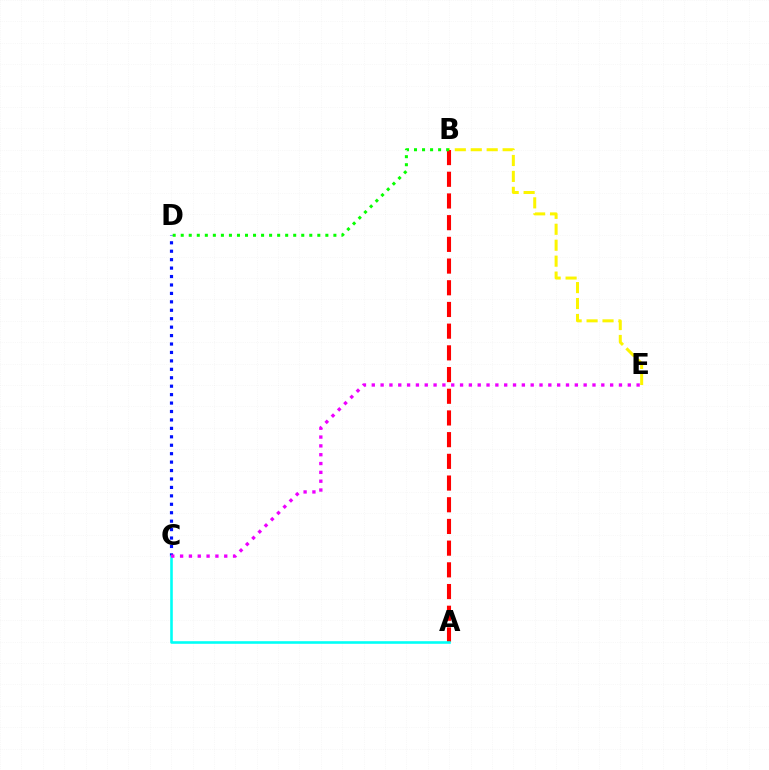{('B', 'E'): [{'color': '#fcf500', 'line_style': 'dashed', 'thickness': 2.17}], ('C', 'D'): [{'color': '#0010ff', 'line_style': 'dotted', 'thickness': 2.29}], ('A', 'B'): [{'color': '#ff0000', 'line_style': 'dashed', 'thickness': 2.95}], ('B', 'D'): [{'color': '#08ff00', 'line_style': 'dotted', 'thickness': 2.18}], ('A', 'C'): [{'color': '#00fff6', 'line_style': 'solid', 'thickness': 1.87}], ('C', 'E'): [{'color': '#ee00ff', 'line_style': 'dotted', 'thickness': 2.4}]}